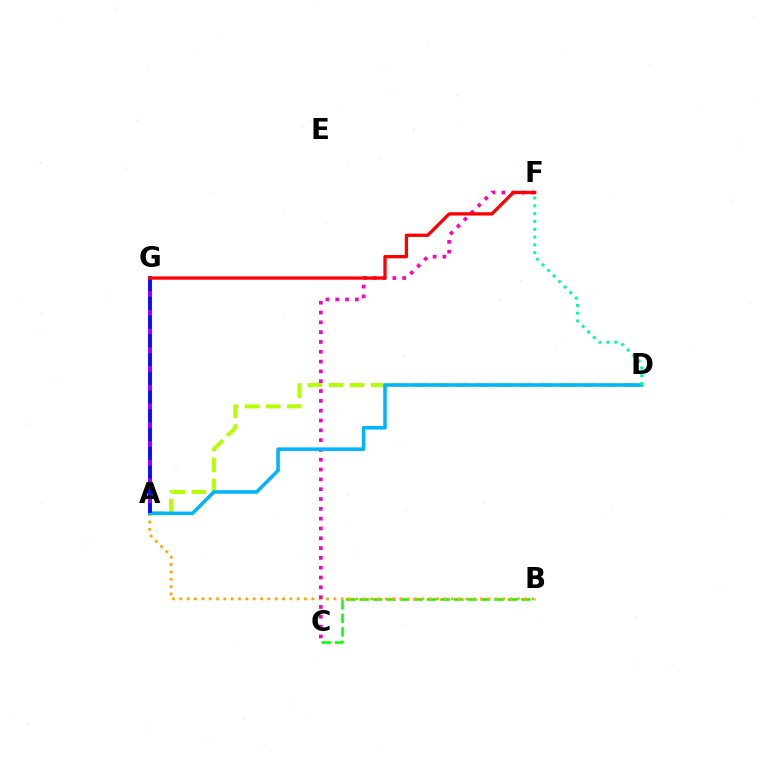{('B', 'C'): [{'color': '#08ff00', 'line_style': 'dashed', 'thickness': 1.83}], ('A', 'D'): [{'color': '#b3ff00', 'line_style': 'dashed', 'thickness': 2.86}, {'color': '#00b5ff', 'line_style': 'solid', 'thickness': 2.55}], ('A', 'B'): [{'color': '#ffa500', 'line_style': 'dotted', 'thickness': 1.99}], ('C', 'F'): [{'color': '#ff00bd', 'line_style': 'dotted', 'thickness': 2.67}], ('A', 'G'): [{'color': '#9b00ff', 'line_style': 'solid', 'thickness': 2.87}, {'color': '#0010ff', 'line_style': 'dashed', 'thickness': 2.55}], ('F', 'G'): [{'color': '#ff0000', 'line_style': 'solid', 'thickness': 2.37}], ('D', 'F'): [{'color': '#00ff9d', 'line_style': 'dotted', 'thickness': 2.12}]}